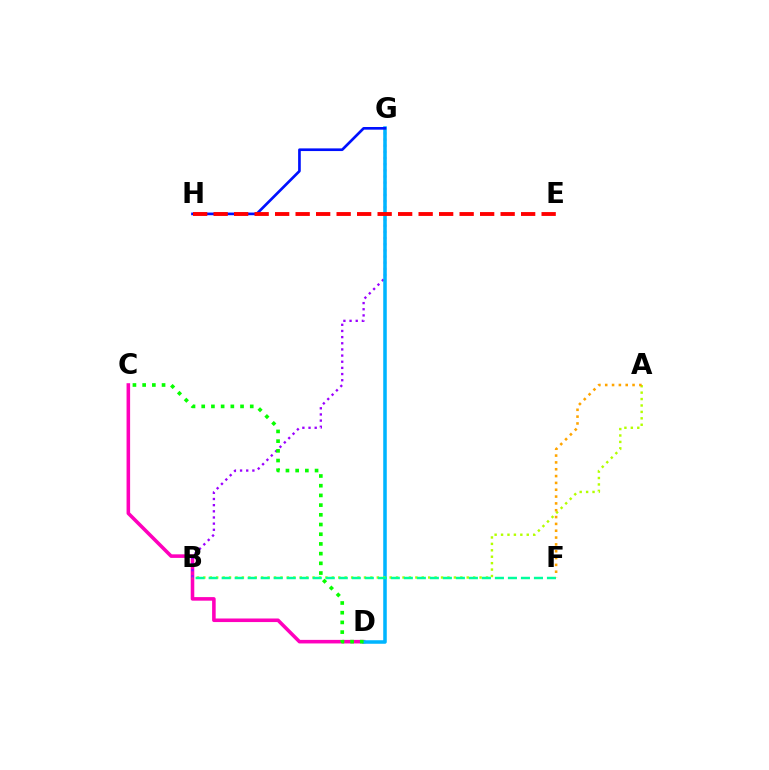{('C', 'D'): [{'color': '#ff00bd', 'line_style': 'solid', 'thickness': 2.57}, {'color': '#08ff00', 'line_style': 'dotted', 'thickness': 2.64}], ('B', 'G'): [{'color': '#9b00ff', 'line_style': 'dotted', 'thickness': 1.67}], ('D', 'G'): [{'color': '#00b5ff', 'line_style': 'solid', 'thickness': 2.55}], ('G', 'H'): [{'color': '#0010ff', 'line_style': 'solid', 'thickness': 1.92}], ('A', 'B'): [{'color': '#b3ff00', 'line_style': 'dotted', 'thickness': 1.75}], ('E', 'H'): [{'color': '#ff0000', 'line_style': 'dashed', 'thickness': 2.78}], ('B', 'F'): [{'color': '#00ff9d', 'line_style': 'dashed', 'thickness': 1.77}], ('A', 'F'): [{'color': '#ffa500', 'line_style': 'dotted', 'thickness': 1.86}]}